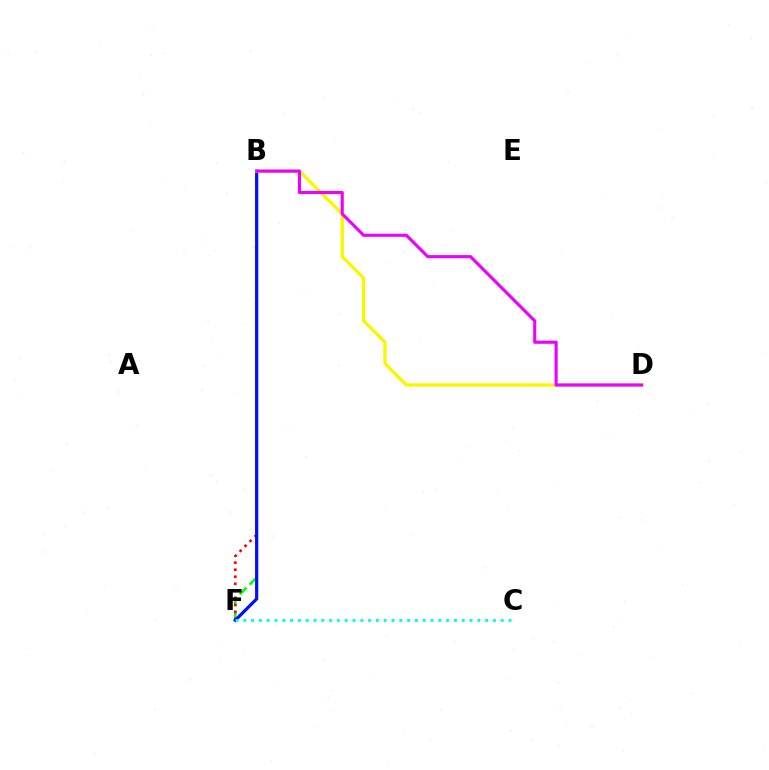{('B', 'F'): [{'color': '#08ff00', 'line_style': 'dashed', 'thickness': 1.88}, {'color': '#ff0000', 'line_style': 'dotted', 'thickness': 1.91}, {'color': '#0010ff', 'line_style': 'solid', 'thickness': 2.3}], ('B', 'D'): [{'color': '#fcf500', 'line_style': 'solid', 'thickness': 2.38}, {'color': '#ee00ff', 'line_style': 'solid', 'thickness': 2.25}], ('C', 'F'): [{'color': '#00fff6', 'line_style': 'dotted', 'thickness': 2.12}]}